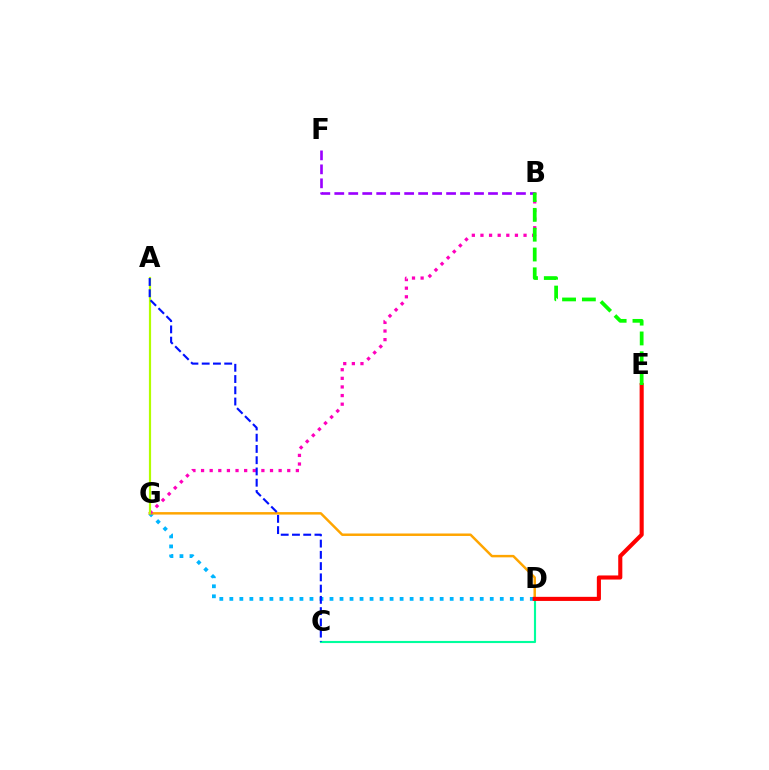{('D', 'G'): [{'color': '#00b5ff', 'line_style': 'dotted', 'thickness': 2.72}, {'color': '#ffa500', 'line_style': 'solid', 'thickness': 1.78}], ('C', 'D'): [{'color': '#00ff9d', 'line_style': 'solid', 'thickness': 1.53}], ('B', 'G'): [{'color': '#ff00bd', 'line_style': 'dotted', 'thickness': 2.34}], ('A', 'G'): [{'color': '#b3ff00', 'line_style': 'solid', 'thickness': 1.58}], ('B', 'F'): [{'color': '#9b00ff', 'line_style': 'dashed', 'thickness': 1.9}], ('D', 'E'): [{'color': '#ff0000', 'line_style': 'solid', 'thickness': 2.95}], ('A', 'C'): [{'color': '#0010ff', 'line_style': 'dashed', 'thickness': 1.53}], ('B', 'E'): [{'color': '#08ff00', 'line_style': 'dashed', 'thickness': 2.69}]}